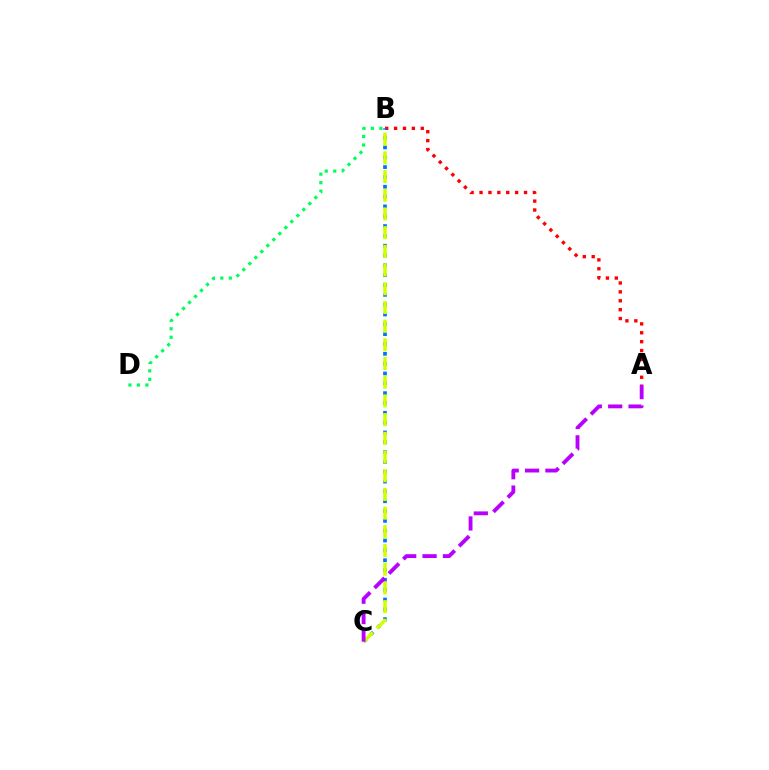{('A', 'B'): [{'color': '#ff0000', 'line_style': 'dotted', 'thickness': 2.42}], ('B', 'C'): [{'color': '#0074ff', 'line_style': 'dotted', 'thickness': 2.67}, {'color': '#d1ff00', 'line_style': 'dashed', 'thickness': 2.54}], ('B', 'D'): [{'color': '#00ff5c', 'line_style': 'dotted', 'thickness': 2.31}], ('A', 'C'): [{'color': '#b900ff', 'line_style': 'dashed', 'thickness': 2.77}]}